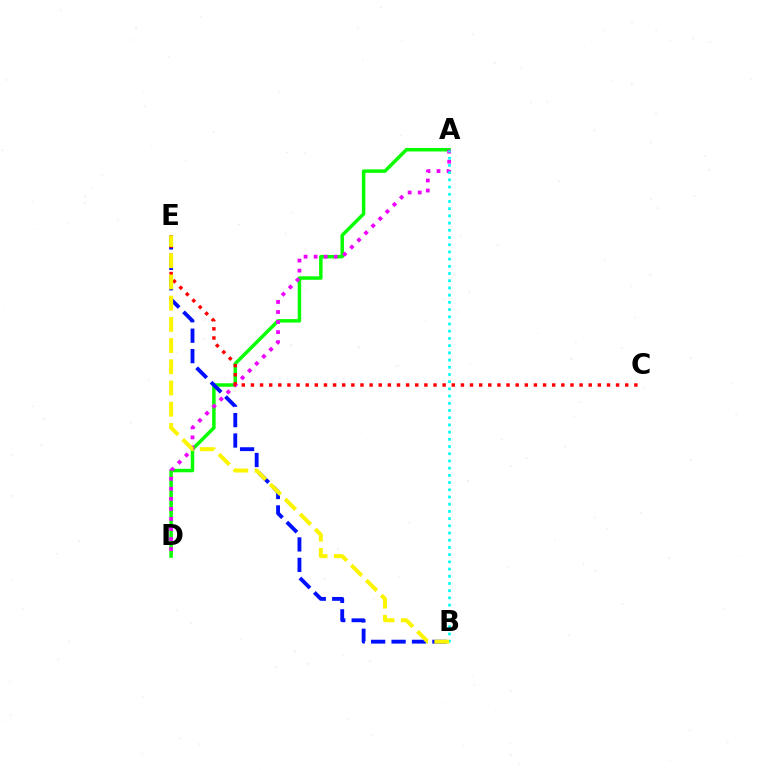{('A', 'D'): [{'color': '#08ff00', 'line_style': 'solid', 'thickness': 2.5}, {'color': '#ee00ff', 'line_style': 'dotted', 'thickness': 2.73}], ('B', 'E'): [{'color': '#0010ff', 'line_style': 'dashed', 'thickness': 2.78}, {'color': '#fcf500', 'line_style': 'dashed', 'thickness': 2.88}], ('C', 'E'): [{'color': '#ff0000', 'line_style': 'dotted', 'thickness': 2.48}], ('A', 'B'): [{'color': '#00fff6', 'line_style': 'dotted', 'thickness': 1.96}]}